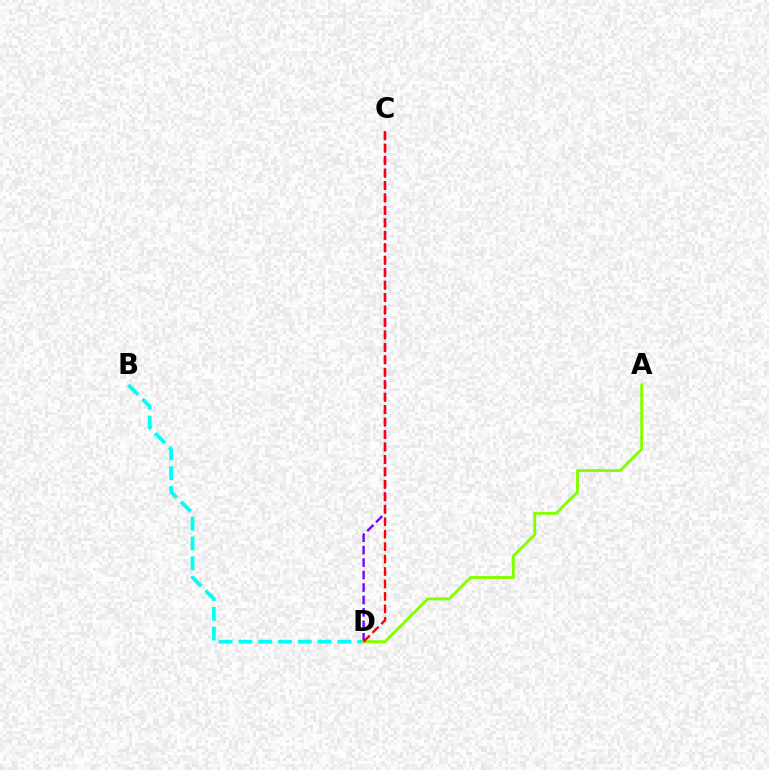{('B', 'D'): [{'color': '#00fff6', 'line_style': 'dashed', 'thickness': 2.69}], ('C', 'D'): [{'color': '#7200ff', 'line_style': 'dashed', 'thickness': 1.69}, {'color': '#ff0000', 'line_style': 'dashed', 'thickness': 1.69}], ('A', 'D'): [{'color': '#84ff00', 'line_style': 'solid', 'thickness': 2.09}]}